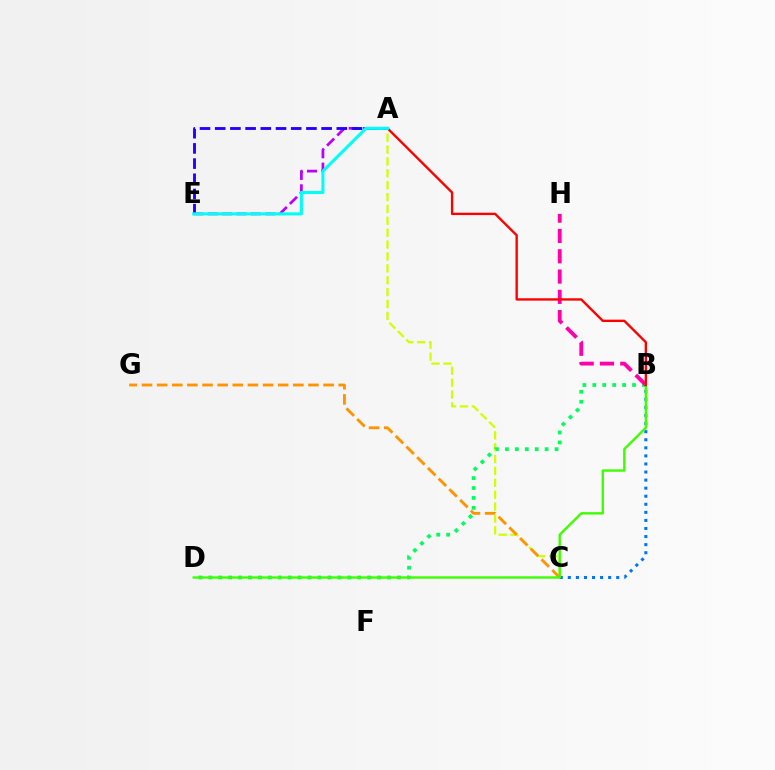{('A', 'E'): [{'color': '#b900ff', 'line_style': 'dashed', 'thickness': 1.95}, {'color': '#2500ff', 'line_style': 'dashed', 'thickness': 2.06}, {'color': '#00fff6', 'line_style': 'solid', 'thickness': 2.21}], ('B', 'C'): [{'color': '#0074ff', 'line_style': 'dotted', 'thickness': 2.19}], ('A', 'C'): [{'color': '#d1ff00', 'line_style': 'dashed', 'thickness': 1.61}], ('B', 'D'): [{'color': '#00ff5c', 'line_style': 'dotted', 'thickness': 2.7}, {'color': '#3dff00', 'line_style': 'solid', 'thickness': 1.72}], ('B', 'H'): [{'color': '#ff00ac', 'line_style': 'dashed', 'thickness': 2.76}], ('C', 'G'): [{'color': '#ff9400', 'line_style': 'dashed', 'thickness': 2.06}], ('A', 'B'): [{'color': '#ff0000', 'line_style': 'solid', 'thickness': 1.71}]}